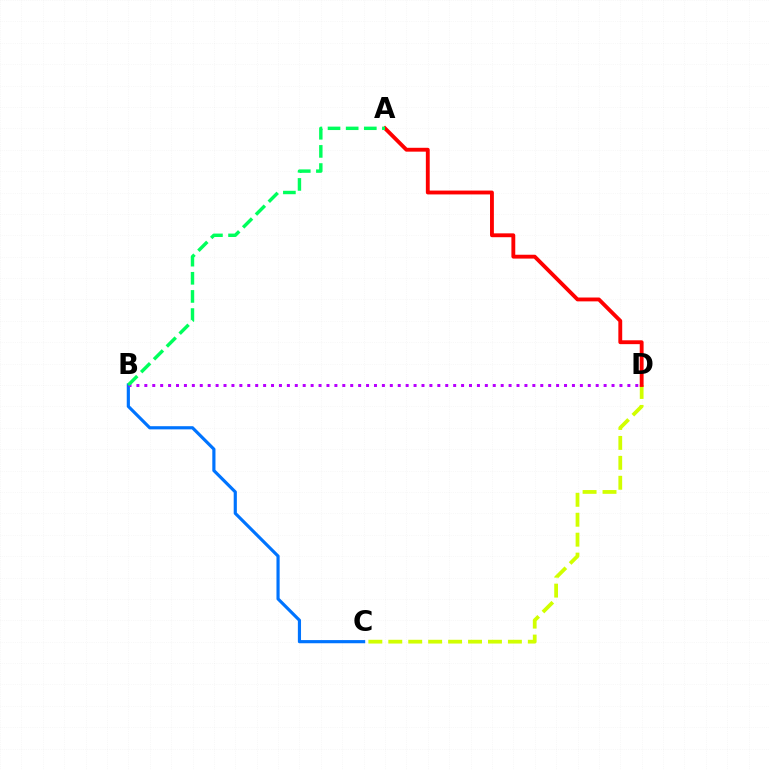{('B', 'C'): [{'color': '#0074ff', 'line_style': 'solid', 'thickness': 2.28}], ('C', 'D'): [{'color': '#d1ff00', 'line_style': 'dashed', 'thickness': 2.71}], ('B', 'D'): [{'color': '#b900ff', 'line_style': 'dotted', 'thickness': 2.15}], ('A', 'D'): [{'color': '#ff0000', 'line_style': 'solid', 'thickness': 2.78}], ('A', 'B'): [{'color': '#00ff5c', 'line_style': 'dashed', 'thickness': 2.46}]}